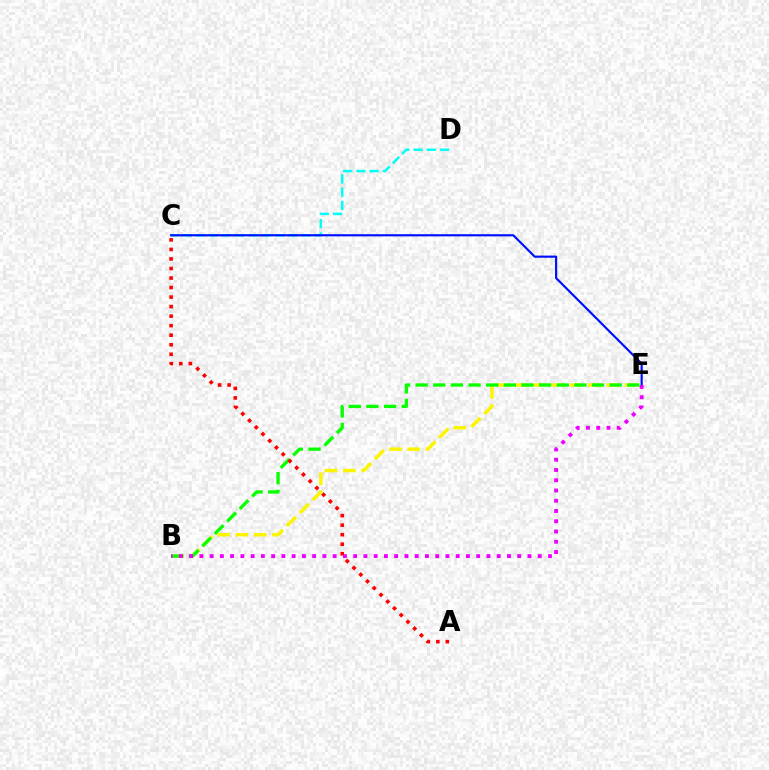{('B', 'E'): [{'color': '#fcf500', 'line_style': 'dashed', 'thickness': 2.49}, {'color': '#08ff00', 'line_style': 'dashed', 'thickness': 2.4}, {'color': '#ee00ff', 'line_style': 'dotted', 'thickness': 2.79}], ('C', 'D'): [{'color': '#00fff6', 'line_style': 'dashed', 'thickness': 1.8}], ('C', 'E'): [{'color': '#0010ff', 'line_style': 'solid', 'thickness': 1.55}], ('A', 'C'): [{'color': '#ff0000', 'line_style': 'dotted', 'thickness': 2.59}]}